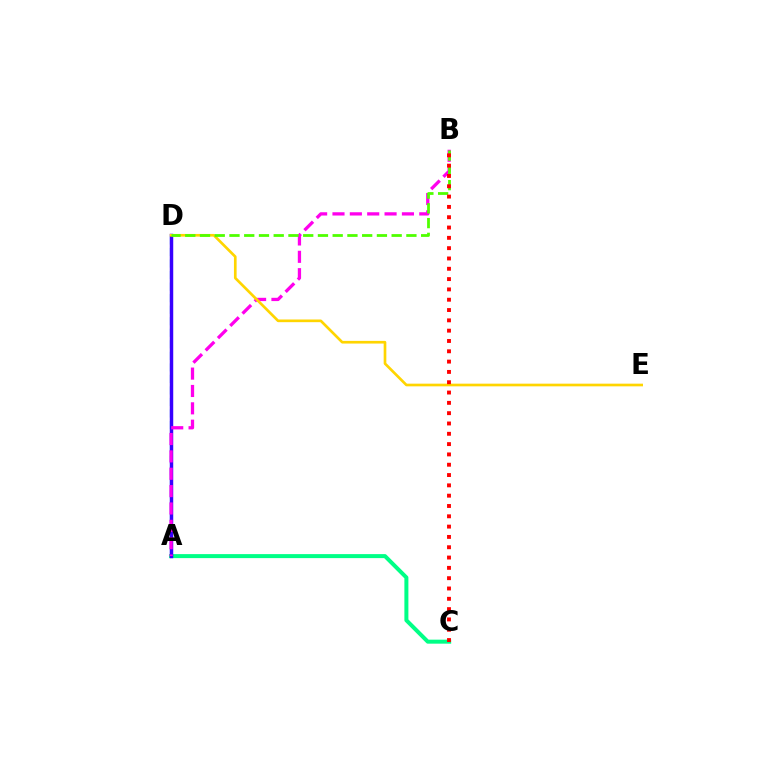{('A', 'D'): [{'color': '#009eff', 'line_style': 'dashed', 'thickness': 1.57}, {'color': '#3700ff', 'line_style': 'solid', 'thickness': 2.49}], ('A', 'C'): [{'color': '#00ff86', 'line_style': 'solid', 'thickness': 2.88}], ('A', 'B'): [{'color': '#ff00ed', 'line_style': 'dashed', 'thickness': 2.36}], ('D', 'E'): [{'color': '#ffd500', 'line_style': 'solid', 'thickness': 1.92}], ('B', 'D'): [{'color': '#4fff00', 'line_style': 'dashed', 'thickness': 2.0}], ('B', 'C'): [{'color': '#ff0000', 'line_style': 'dotted', 'thickness': 2.8}]}